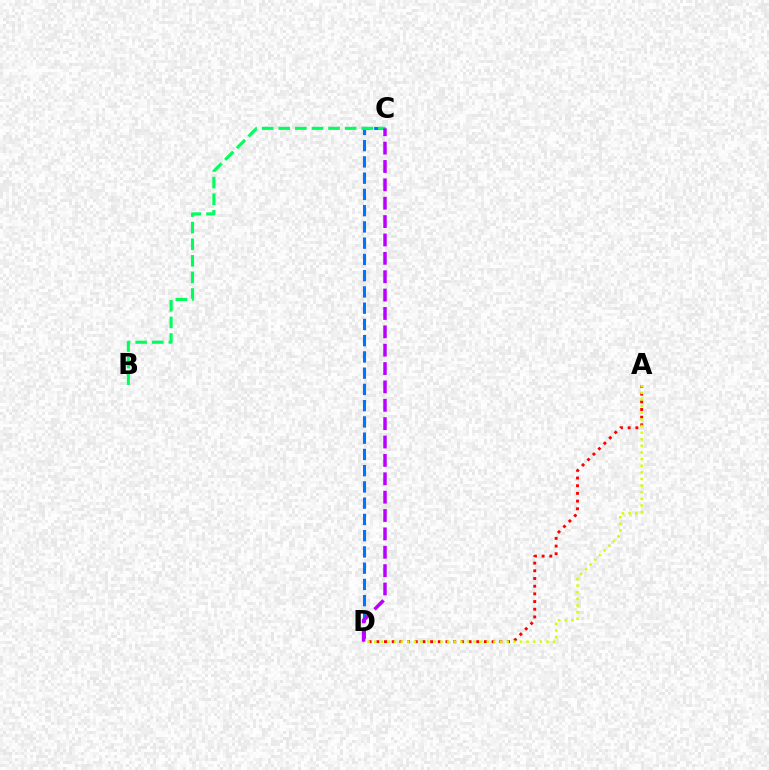{('C', 'D'): [{'color': '#0074ff', 'line_style': 'dashed', 'thickness': 2.21}, {'color': '#b900ff', 'line_style': 'dashed', 'thickness': 2.5}], ('B', 'C'): [{'color': '#00ff5c', 'line_style': 'dashed', 'thickness': 2.25}], ('A', 'D'): [{'color': '#ff0000', 'line_style': 'dotted', 'thickness': 2.09}, {'color': '#d1ff00', 'line_style': 'dotted', 'thickness': 1.8}]}